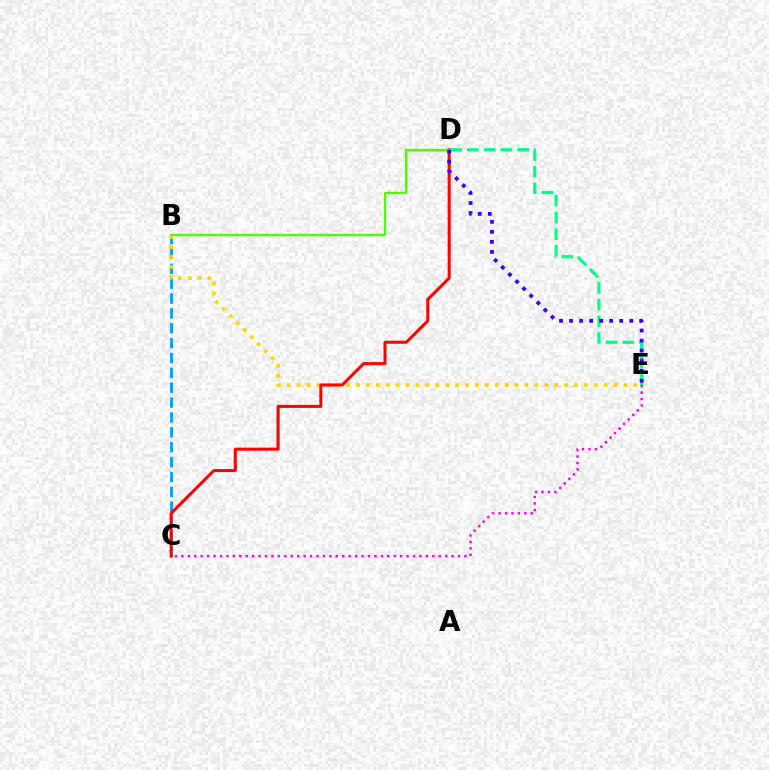{('B', 'C'): [{'color': '#009eff', 'line_style': 'dashed', 'thickness': 2.02}], ('B', 'E'): [{'color': '#ffd500', 'line_style': 'dotted', 'thickness': 2.69}], ('C', 'D'): [{'color': '#ff0000', 'line_style': 'solid', 'thickness': 2.18}], ('D', 'E'): [{'color': '#00ff86', 'line_style': 'dashed', 'thickness': 2.28}, {'color': '#3700ff', 'line_style': 'dotted', 'thickness': 2.73}], ('B', 'D'): [{'color': '#4fff00', 'line_style': 'solid', 'thickness': 1.68}], ('C', 'E'): [{'color': '#ff00ed', 'line_style': 'dotted', 'thickness': 1.75}]}